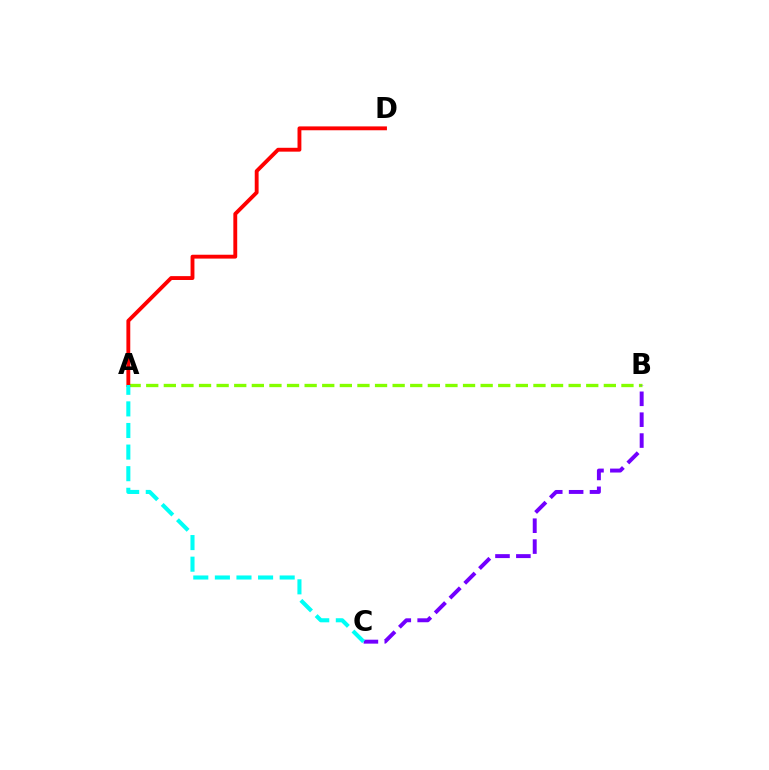{('A', 'B'): [{'color': '#84ff00', 'line_style': 'dashed', 'thickness': 2.39}], ('A', 'D'): [{'color': '#ff0000', 'line_style': 'solid', 'thickness': 2.78}], ('B', 'C'): [{'color': '#7200ff', 'line_style': 'dashed', 'thickness': 2.84}], ('A', 'C'): [{'color': '#00fff6', 'line_style': 'dashed', 'thickness': 2.93}]}